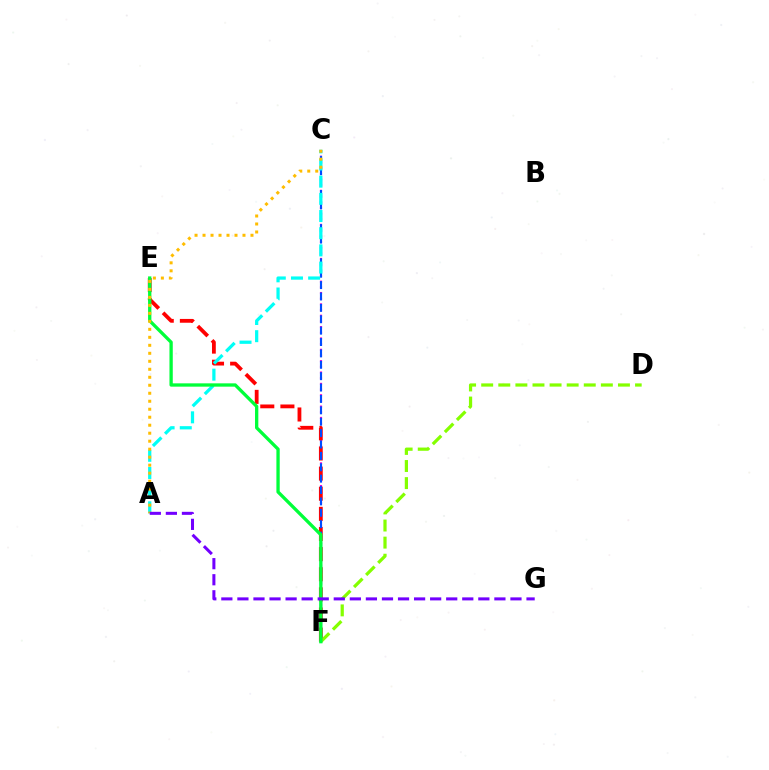{('C', 'F'): [{'color': '#ff00cf', 'line_style': 'dotted', 'thickness': 1.54}, {'color': '#004bff', 'line_style': 'dashed', 'thickness': 1.55}], ('E', 'F'): [{'color': '#ff0000', 'line_style': 'dashed', 'thickness': 2.73}, {'color': '#00ff39', 'line_style': 'solid', 'thickness': 2.38}], ('D', 'F'): [{'color': '#84ff00', 'line_style': 'dashed', 'thickness': 2.32}], ('A', 'C'): [{'color': '#00fff6', 'line_style': 'dashed', 'thickness': 2.33}, {'color': '#ffbd00', 'line_style': 'dotted', 'thickness': 2.17}], ('A', 'G'): [{'color': '#7200ff', 'line_style': 'dashed', 'thickness': 2.18}]}